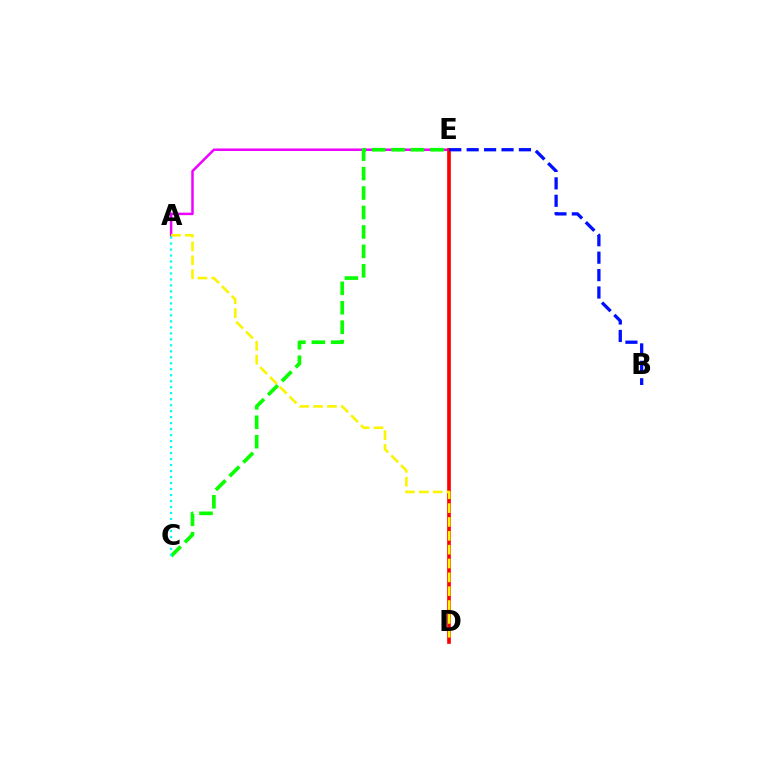{('A', 'E'): [{'color': '#ee00ff', 'line_style': 'solid', 'thickness': 1.79}], ('D', 'E'): [{'color': '#ff0000', 'line_style': 'solid', 'thickness': 2.65}], ('A', 'D'): [{'color': '#fcf500', 'line_style': 'dashed', 'thickness': 1.88}], ('C', 'E'): [{'color': '#08ff00', 'line_style': 'dashed', 'thickness': 2.64}], ('A', 'C'): [{'color': '#00fff6', 'line_style': 'dotted', 'thickness': 1.63}], ('B', 'E'): [{'color': '#0010ff', 'line_style': 'dashed', 'thickness': 2.37}]}